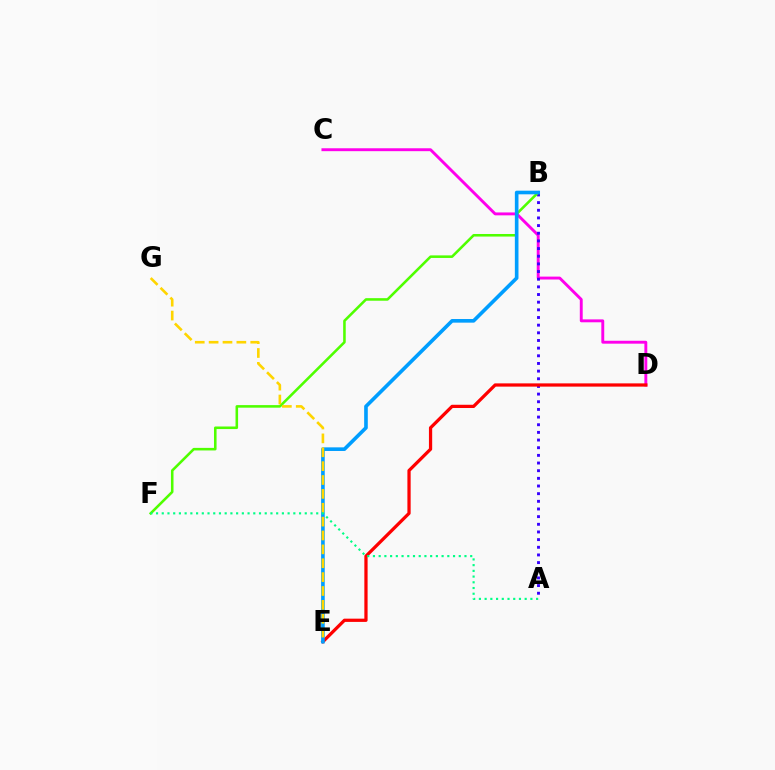{('C', 'D'): [{'color': '#ff00ed', 'line_style': 'solid', 'thickness': 2.09}], ('A', 'B'): [{'color': '#3700ff', 'line_style': 'dotted', 'thickness': 2.08}], ('B', 'F'): [{'color': '#4fff00', 'line_style': 'solid', 'thickness': 1.85}], ('D', 'E'): [{'color': '#ff0000', 'line_style': 'solid', 'thickness': 2.34}], ('B', 'E'): [{'color': '#009eff', 'line_style': 'solid', 'thickness': 2.61}], ('E', 'G'): [{'color': '#ffd500', 'line_style': 'dashed', 'thickness': 1.88}], ('A', 'F'): [{'color': '#00ff86', 'line_style': 'dotted', 'thickness': 1.55}]}